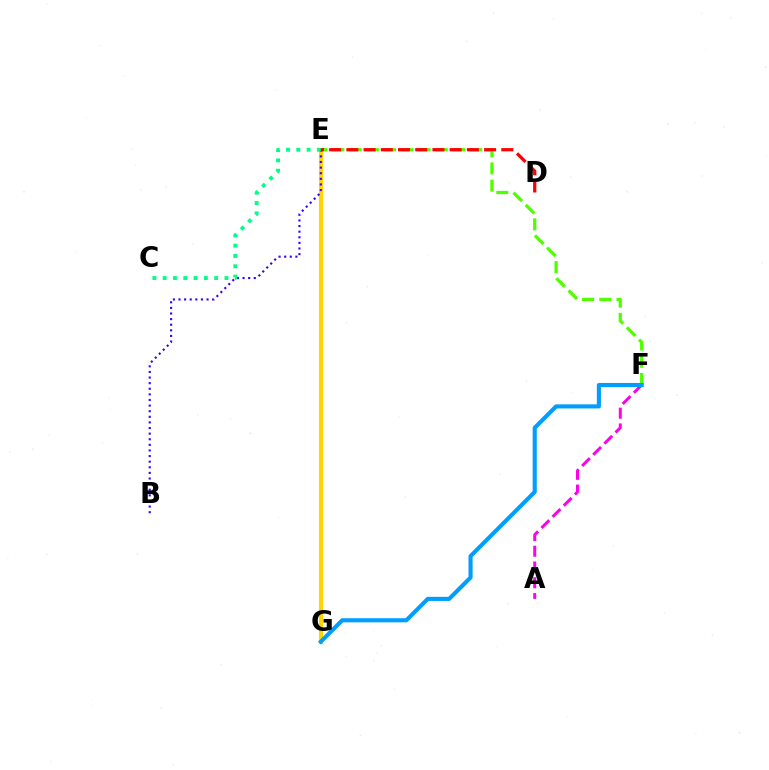{('E', 'G'): [{'color': '#ffd500', 'line_style': 'solid', 'thickness': 2.98}], ('B', 'E'): [{'color': '#3700ff', 'line_style': 'dotted', 'thickness': 1.52}], ('E', 'F'): [{'color': '#4fff00', 'line_style': 'dashed', 'thickness': 2.34}], ('C', 'E'): [{'color': '#00ff86', 'line_style': 'dotted', 'thickness': 2.8}], ('A', 'F'): [{'color': '#ff00ed', 'line_style': 'dashed', 'thickness': 2.14}], ('D', 'E'): [{'color': '#ff0000', 'line_style': 'dashed', 'thickness': 2.34}], ('F', 'G'): [{'color': '#009eff', 'line_style': 'solid', 'thickness': 2.96}]}